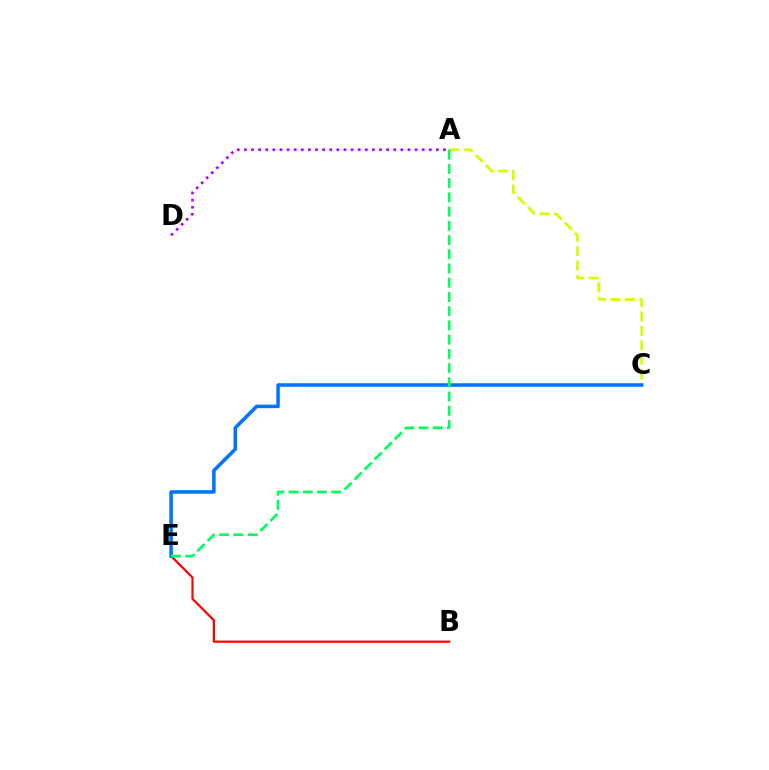{('B', 'E'): [{'color': '#ff0000', 'line_style': 'solid', 'thickness': 1.59}], ('A', 'C'): [{'color': '#d1ff00', 'line_style': 'dashed', 'thickness': 1.96}], ('C', 'E'): [{'color': '#0074ff', 'line_style': 'solid', 'thickness': 2.54}], ('A', 'D'): [{'color': '#b900ff', 'line_style': 'dotted', 'thickness': 1.93}], ('A', 'E'): [{'color': '#00ff5c', 'line_style': 'dashed', 'thickness': 1.93}]}